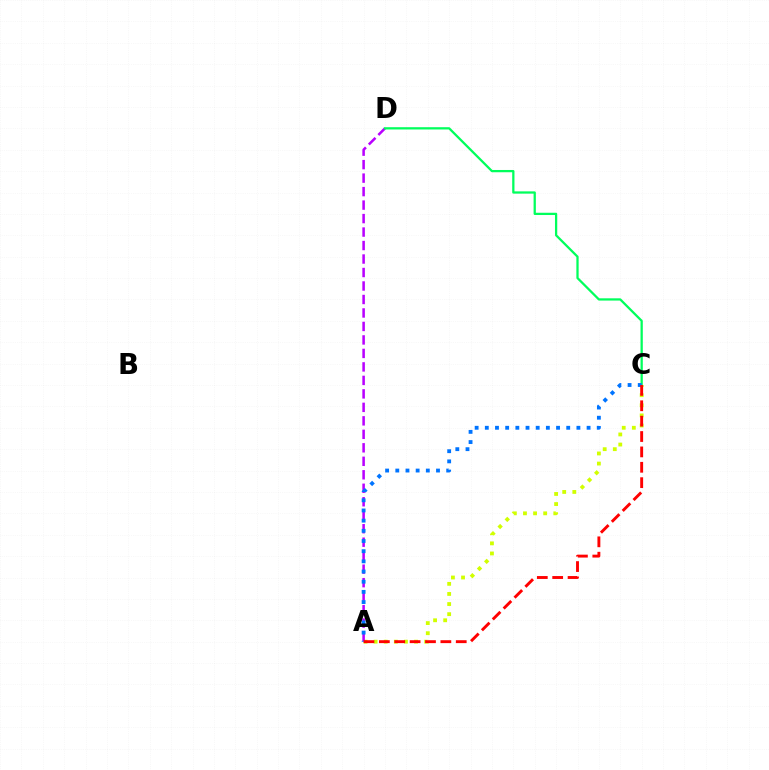{('A', 'C'): [{'color': '#d1ff00', 'line_style': 'dotted', 'thickness': 2.75}, {'color': '#0074ff', 'line_style': 'dotted', 'thickness': 2.77}, {'color': '#ff0000', 'line_style': 'dashed', 'thickness': 2.09}], ('A', 'D'): [{'color': '#b900ff', 'line_style': 'dashed', 'thickness': 1.83}], ('C', 'D'): [{'color': '#00ff5c', 'line_style': 'solid', 'thickness': 1.63}]}